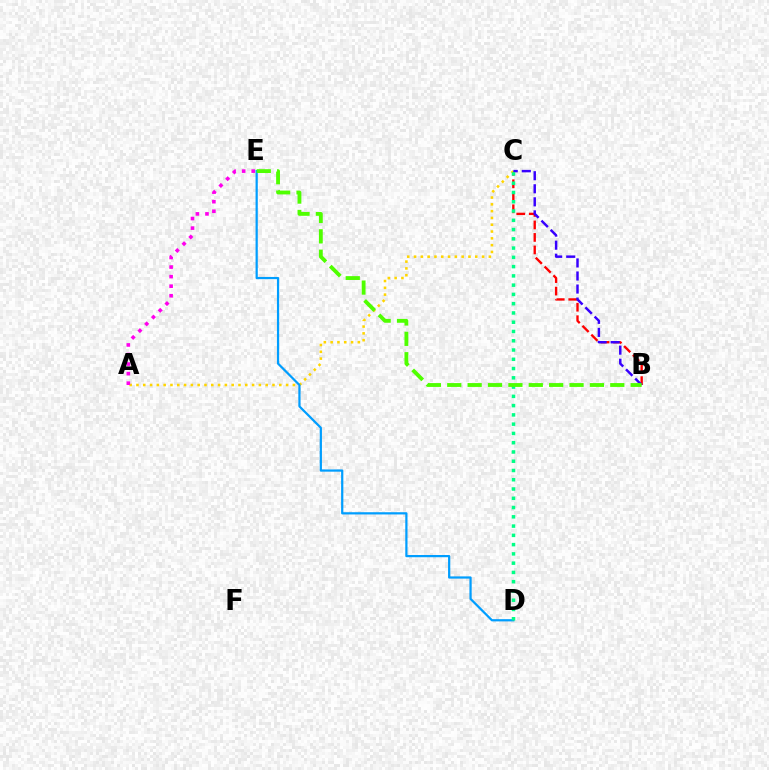{('B', 'C'): [{'color': '#ff0000', 'line_style': 'dashed', 'thickness': 1.7}, {'color': '#3700ff', 'line_style': 'dashed', 'thickness': 1.77}], ('A', 'C'): [{'color': '#ffd500', 'line_style': 'dotted', 'thickness': 1.85}], ('D', 'E'): [{'color': '#009eff', 'line_style': 'solid', 'thickness': 1.6}], ('C', 'D'): [{'color': '#00ff86', 'line_style': 'dotted', 'thickness': 2.52}], ('B', 'E'): [{'color': '#4fff00', 'line_style': 'dashed', 'thickness': 2.77}], ('A', 'E'): [{'color': '#ff00ed', 'line_style': 'dotted', 'thickness': 2.6}]}